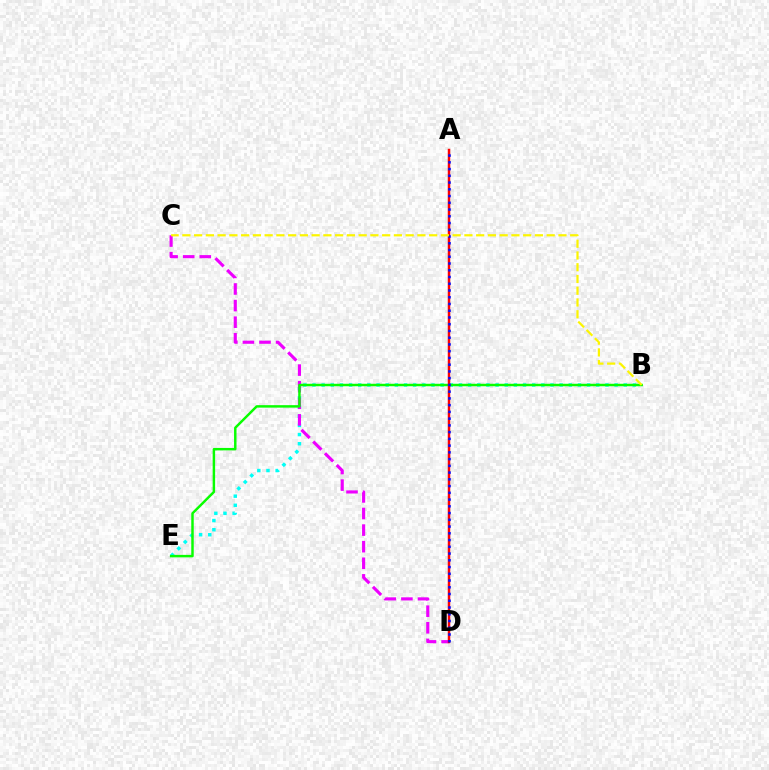{('B', 'E'): [{'color': '#00fff6', 'line_style': 'dotted', 'thickness': 2.49}, {'color': '#08ff00', 'line_style': 'solid', 'thickness': 1.77}], ('C', 'D'): [{'color': '#ee00ff', 'line_style': 'dashed', 'thickness': 2.25}], ('A', 'D'): [{'color': '#ff0000', 'line_style': 'solid', 'thickness': 1.78}, {'color': '#0010ff', 'line_style': 'dotted', 'thickness': 1.83}], ('B', 'C'): [{'color': '#fcf500', 'line_style': 'dashed', 'thickness': 1.6}]}